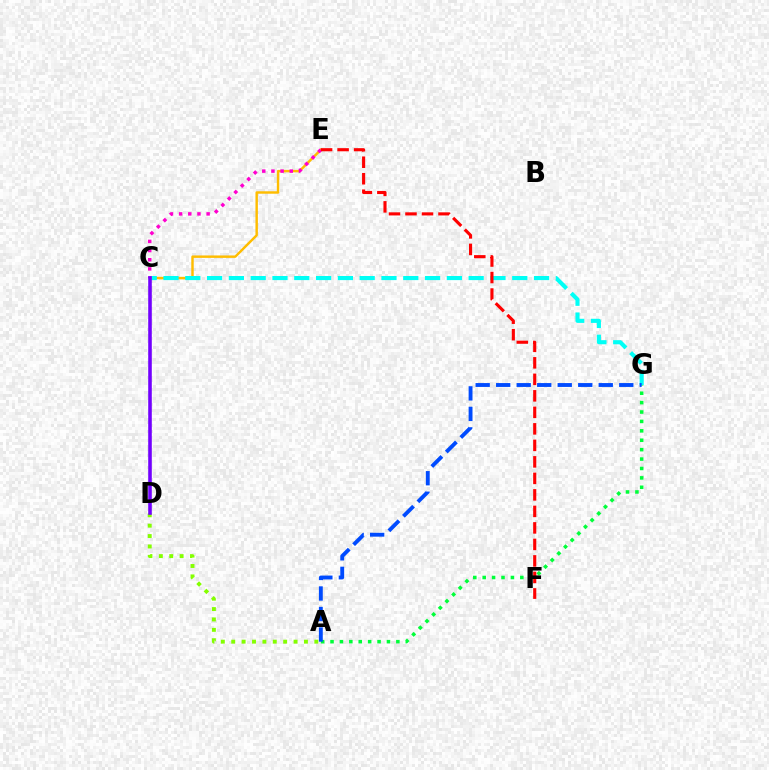{('A', 'D'): [{'color': '#84ff00', 'line_style': 'dotted', 'thickness': 2.82}], ('C', 'E'): [{'color': '#ffbd00', 'line_style': 'solid', 'thickness': 1.75}, {'color': '#ff00cf', 'line_style': 'dotted', 'thickness': 2.49}], ('C', 'G'): [{'color': '#00fff6', 'line_style': 'dashed', 'thickness': 2.96}], ('A', 'G'): [{'color': '#00ff39', 'line_style': 'dotted', 'thickness': 2.56}, {'color': '#004bff', 'line_style': 'dashed', 'thickness': 2.79}], ('C', 'D'): [{'color': '#7200ff', 'line_style': 'solid', 'thickness': 2.57}], ('E', 'F'): [{'color': '#ff0000', 'line_style': 'dashed', 'thickness': 2.24}]}